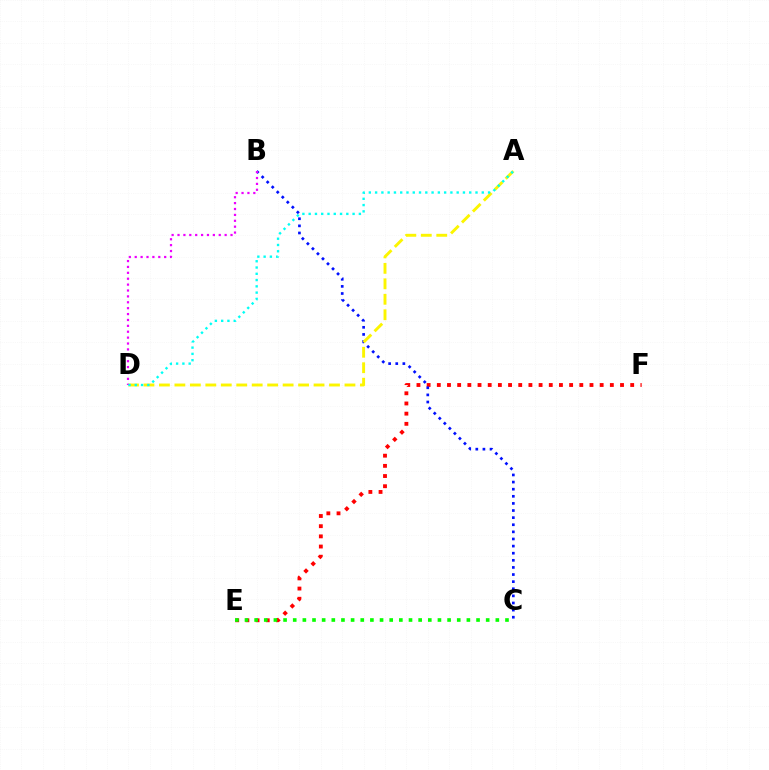{('E', 'F'): [{'color': '#ff0000', 'line_style': 'dotted', 'thickness': 2.77}], ('B', 'C'): [{'color': '#0010ff', 'line_style': 'dotted', 'thickness': 1.93}], ('A', 'D'): [{'color': '#fcf500', 'line_style': 'dashed', 'thickness': 2.1}, {'color': '#00fff6', 'line_style': 'dotted', 'thickness': 1.7}], ('B', 'D'): [{'color': '#ee00ff', 'line_style': 'dotted', 'thickness': 1.6}], ('C', 'E'): [{'color': '#08ff00', 'line_style': 'dotted', 'thickness': 2.62}]}